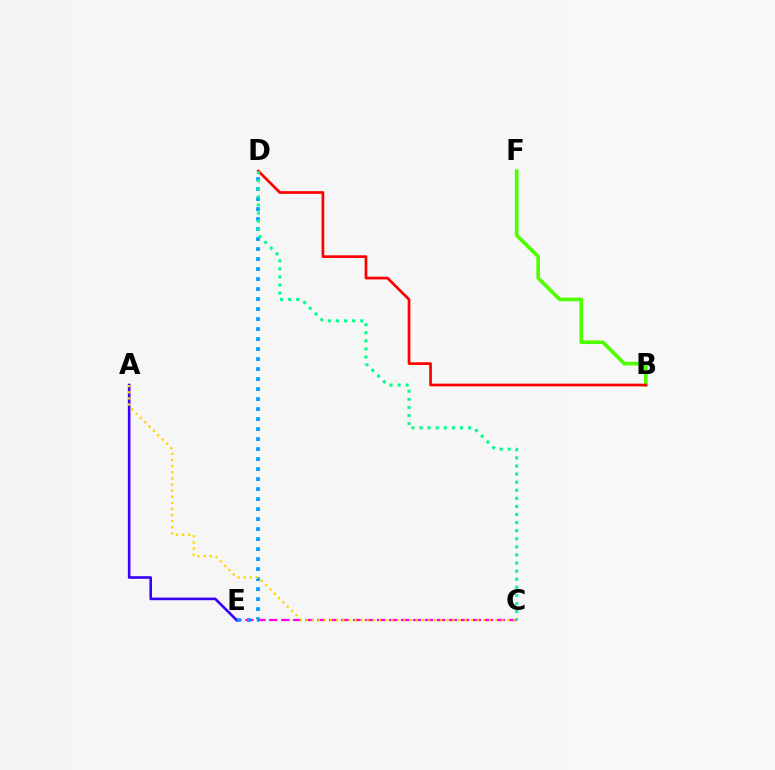{('C', 'E'): [{'color': '#ff00ed', 'line_style': 'dashed', 'thickness': 1.63}], ('B', 'F'): [{'color': '#4fff00', 'line_style': 'solid', 'thickness': 2.63}], ('A', 'E'): [{'color': '#3700ff', 'line_style': 'solid', 'thickness': 1.88}], ('B', 'D'): [{'color': '#ff0000', 'line_style': 'solid', 'thickness': 1.95}], ('D', 'E'): [{'color': '#009eff', 'line_style': 'dotted', 'thickness': 2.72}], ('A', 'C'): [{'color': '#ffd500', 'line_style': 'dotted', 'thickness': 1.66}], ('C', 'D'): [{'color': '#00ff86', 'line_style': 'dotted', 'thickness': 2.2}]}